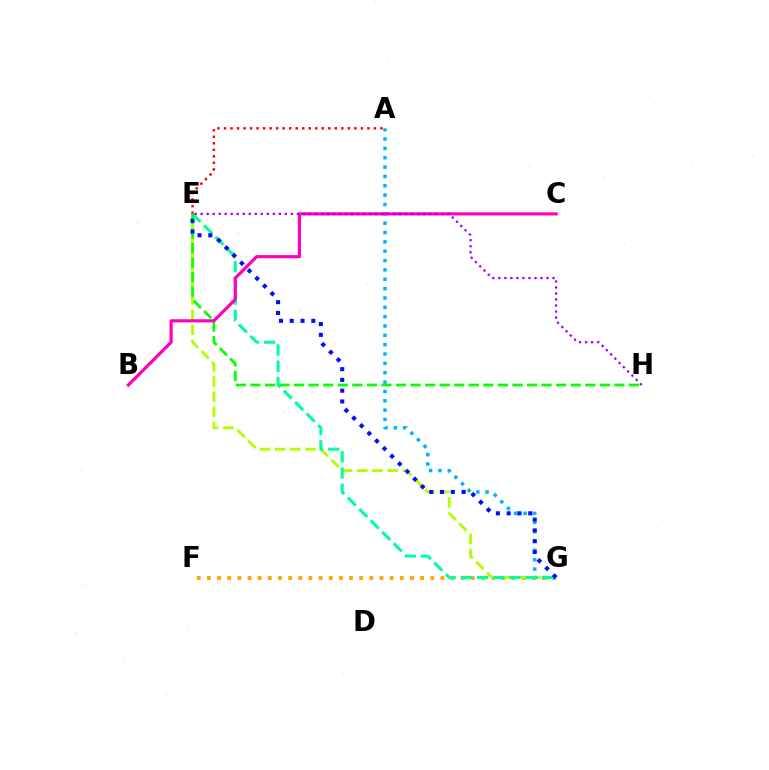{('F', 'G'): [{'color': '#ffa500', 'line_style': 'dotted', 'thickness': 2.76}], ('A', 'E'): [{'color': '#ff0000', 'line_style': 'dotted', 'thickness': 1.77}], ('E', 'G'): [{'color': '#b3ff00', 'line_style': 'dashed', 'thickness': 2.06}, {'color': '#00ff9d', 'line_style': 'dashed', 'thickness': 2.2}, {'color': '#0010ff', 'line_style': 'dotted', 'thickness': 2.93}], ('A', 'G'): [{'color': '#00b5ff', 'line_style': 'dotted', 'thickness': 2.54}], ('E', 'H'): [{'color': '#08ff00', 'line_style': 'dashed', 'thickness': 1.98}, {'color': '#9b00ff', 'line_style': 'dotted', 'thickness': 1.63}], ('B', 'C'): [{'color': '#ff00bd', 'line_style': 'solid', 'thickness': 2.29}]}